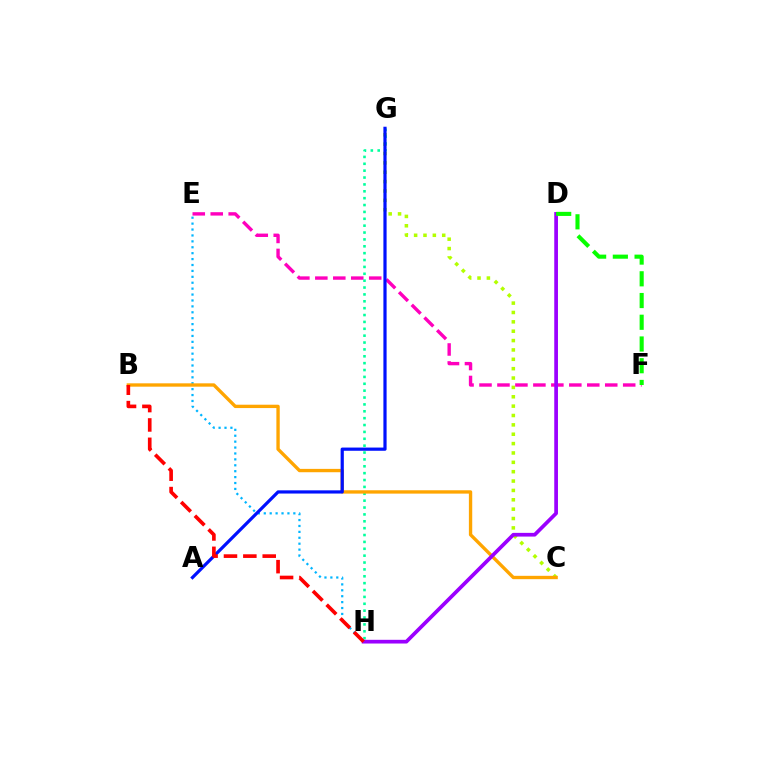{('E', 'F'): [{'color': '#ff00bd', 'line_style': 'dashed', 'thickness': 2.44}], ('C', 'G'): [{'color': '#b3ff00', 'line_style': 'dotted', 'thickness': 2.54}], ('G', 'H'): [{'color': '#00ff9d', 'line_style': 'dotted', 'thickness': 1.87}], ('E', 'H'): [{'color': '#00b5ff', 'line_style': 'dotted', 'thickness': 1.61}], ('B', 'C'): [{'color': '#ffa500', 'line_style': 'solid', 'thickness': 2.41}], ('A', 'G'): [{'color': '#0010ff', 'line_style': 'solid', 'thickness': 2.31}], ('D', 'H'): [{'color': '#9b00ff', 'line_style': 'solid', 'thickness': 2.67}], ('D', 'F'): [{'color': '#08ff00', 'line_style': 'dashed', 'thickness': 2.95}], ('B', 'H'): [{'color': '#ff0000', 'line_style': 'dashed', 'thickness': 2.63}]}